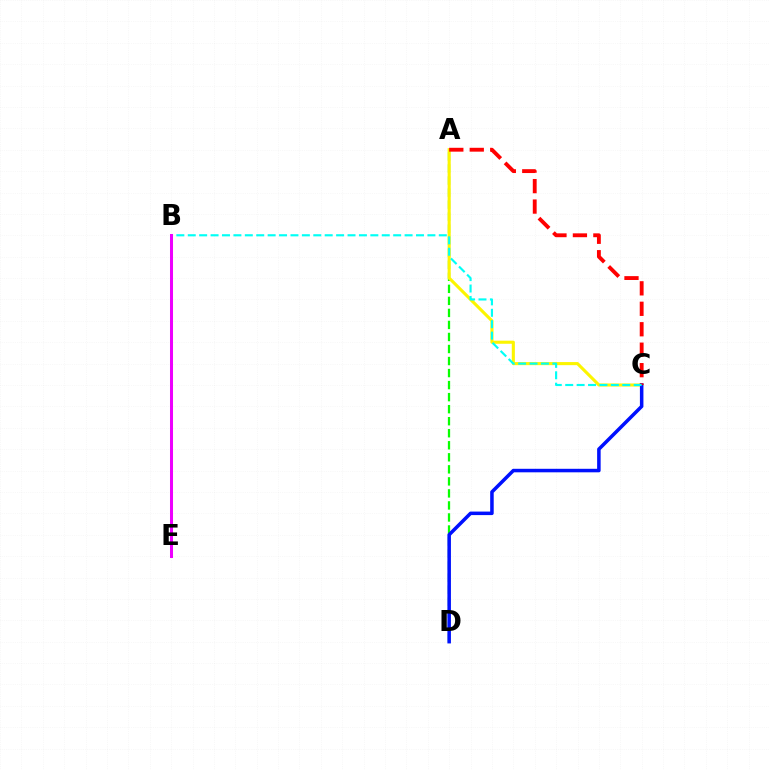{('A', 'D'): [{'color': '#08ff00', 'line_style': 'dashed', 'thickness': 1.63}], ('A', 'C'): [{'color': '#fcf500', 'line_style': 'solid', 'thickness': 2.23}, {'color': '#ff0000', 'line_style': 'dashed', 'thickness': 2.78}], ('C', 'D'): [{'color': '#0010ff', 'line_style': 'solid', 'thickness': 2.54}], ('B', 'C'): [{'color': '#00fff6', 'line_style': 'dashed', 'thickness': 1.55}], ('B', 'E'): [{'color': '#ee00ff', 'line_style': 'solid', 'thickness': 2.18}]}